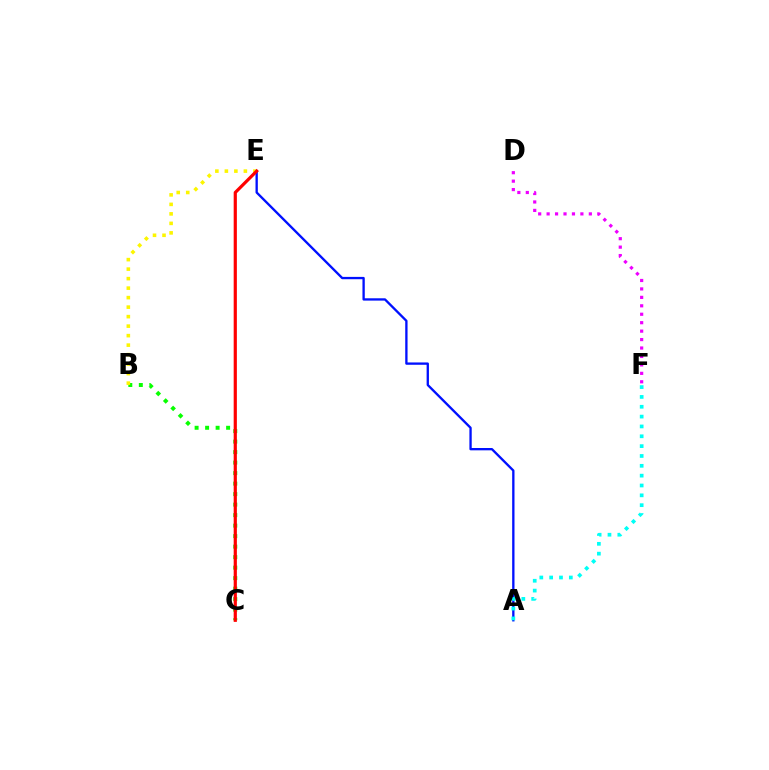{('A', 'E'): [{'color': '#0010ff', 'line_style': 'solid', 'thickness': 1.67}], ('A', 'F'): [{'color': '#00fff6', 'line_style': 'dotted', 'thickness': 2.67}], ('D', 'F'): [{'color': '#ee00ff', 'line_style': 'dotted', 'thickness': 2.29}], ('B', 'C'): [{'color': '#08ff00', 'line_style': 'dotted', 'thickness': 2.85}], ('B', 'E'): [{'color': '#fcf500', 'line_style': 'dotted', 'thickness': 2.58}], ('C', 'E'): [{'color': '#ff0000', 'line_style': 'solid', 'thickness': 2.3}]}